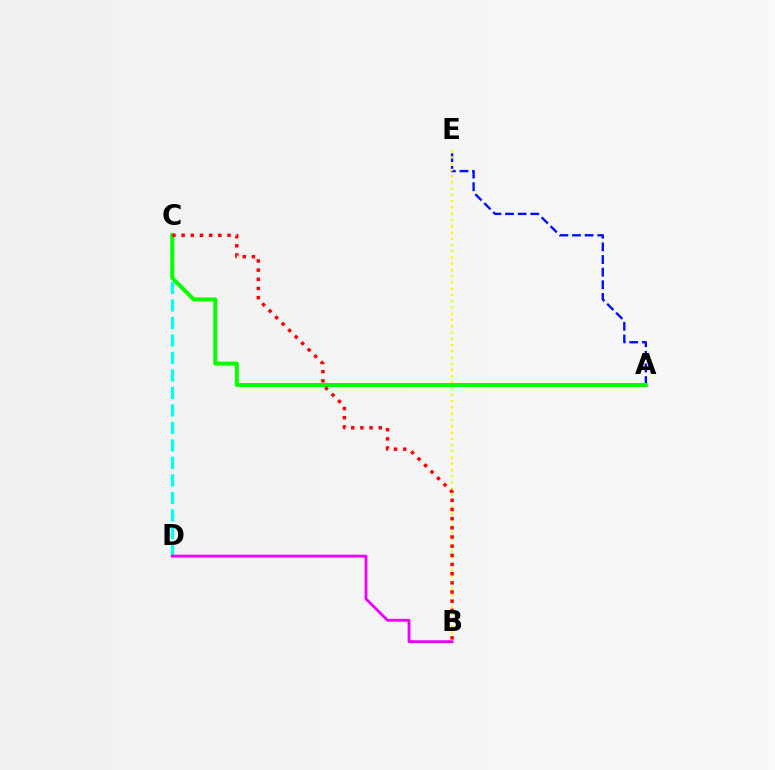{('C', 'D'): [{'color': '#00fff6', 'line_style': 'dashed', 'thickness': 2.38}], ('A', 'E'): [{'color': '#0010ff', 'line_style': 'dashed', 'thickness': 1.72}], ('B', 'D'): [{'color': '#ee00ff', 'line_style': 'solid', 'thickness': 2.04}], ('B', 'E'): [{'color': '#fcf500', 'line_style': 'dotted', 'thickness': 1.7}], ('A', 'C'): [{'color': '#08ff00', 'line_style': 'solid', 'thickness': 2.87}], ('B', 'C'): [{'color': '#ff0000', 'line_style': 'dotted', 'thickness': 2.49}]}